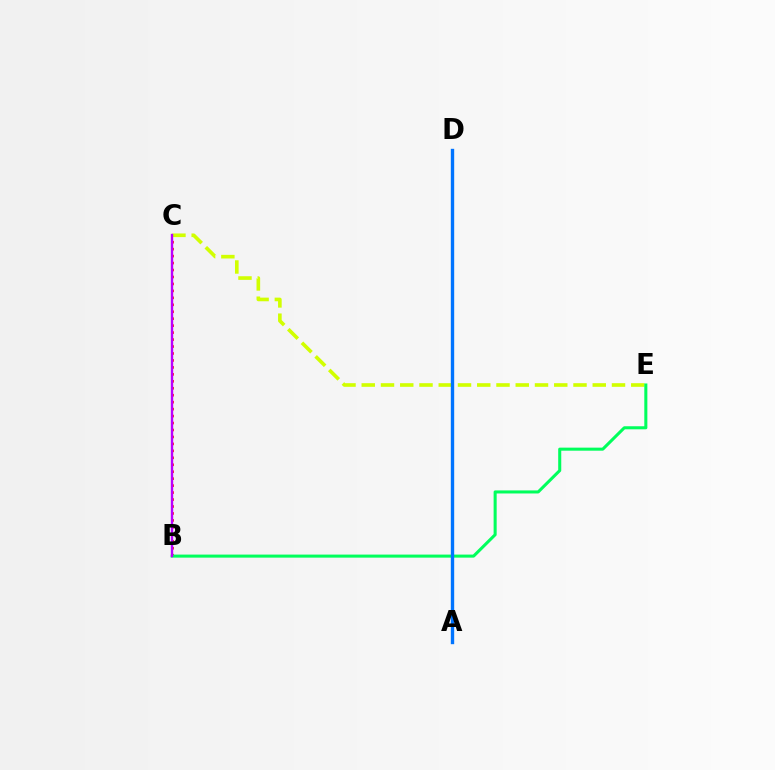{('B', 'C'): [{'color': '#ff0000', 'line_style': 'dotted', 'thickness': 1.89}, {'color': '#b900ff', 'line_style': 'solid', 'thickness': 1.71}], ('C', 'E'): [{'color': '#d1ff00', 'line_style': 'dashed', 'thickness': 2.62}], ('B', 'E'): [{'color': '#00ff5c', 'line_style': 'solid', 'thickness': 2.2}], ('A', 'D'): [{'color': '#0074ff', 'line_style': 'solid', 'thickness': 2.42}]}